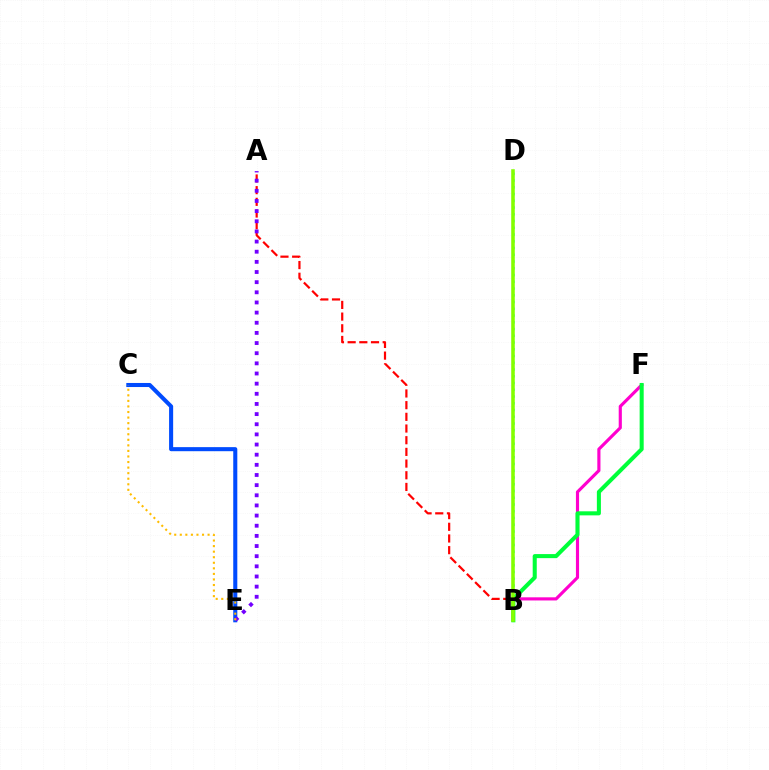{('B', 'F'): [{'color': '#ff00cf', 'line_style': 'solid', 'thickness': 2.26}, {'color': '#00ff39', 'line_style': 'solid', 'thickness': 2.92}], ('A', 'B'): [{'color': '#ff0000', 'line_style': 'dashed', 'thickness': 1.59}], ('C', 'E'): [{'color': '#004bff', 'line_style': 'solid', 'thickness': 2.93}, {'color': '#ffbd00', 'line_style': 'dotted', 'thickness': 1.51}], ('B', 'D'): [{'color': '#00fff6', 'line_style': 'dotted', 'thickness': 1.83}, {'color': '#84ff00', 'line_style': 'solid', 'thickness': 2.57}], ('A', 'E'): [{'color': '#7200ff', 'line_style': 'dotted', 'thickness': 2.76}]}